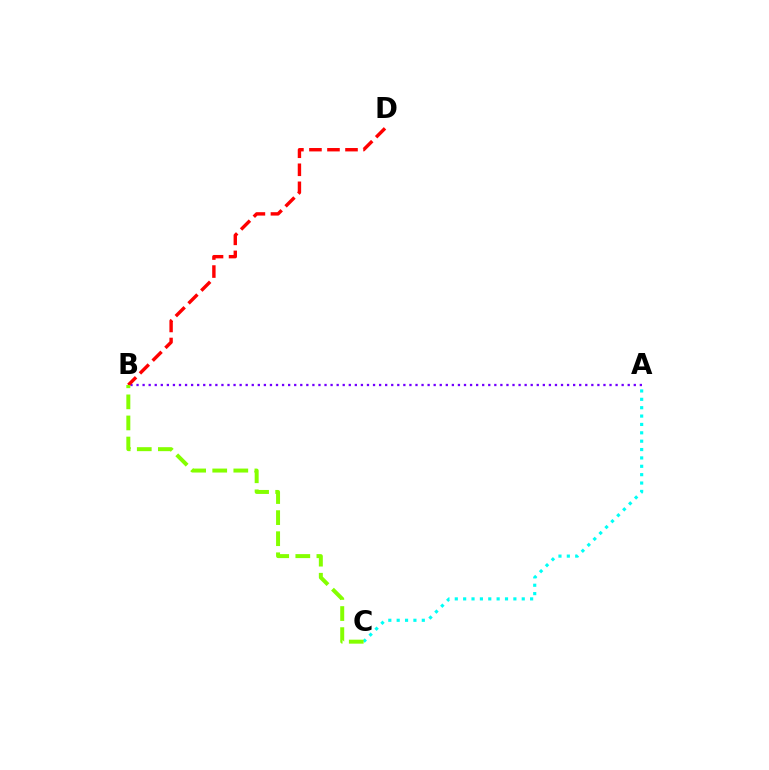{('A', 'B'): [{'color': '#7200ff', 'line_style': 'dotted', 'thickness': 1.65}], ('B', 'D'): [{'color': '#ff0000', 'line_style': 'dashed', 'thickness': 2.45}], ('A', 'C'): [{'color': '#00fff6', 'line_style': 'dotted', 'thickness': 2.27}], ('B', 'C'): [{'color': '#84ff00', 'line_style': 'dashed', 'thickness': 2.86}]}